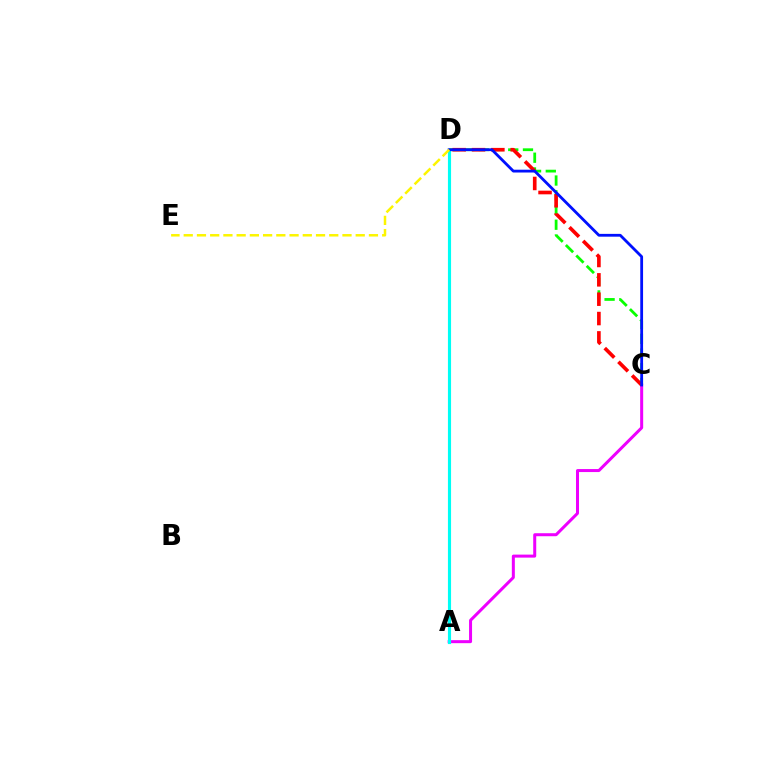{('A', 'C'): [{'color': '#ee00ff', 'line_style': 'solid', 'thickness': 2.17}], ('C', 'D'): [{'color': '#08ff00', 'line_style': 'dashed', 'thickness': 2.0}, {'color': '#ff0000', 'line_style': 'dashed', 'thickness': 2.63}, {'color': '#0010ff', 'line_style': 'solid', 'thickness': 2.02}], ('A', 'D'): [{'color': '#00fff6', 'line_style': 'solid', 'thickness': 2.25}], ('D', 'E'): [{'color': '#fcf500', 'line_style': 'dashed', 'thickness': 1.8}]}